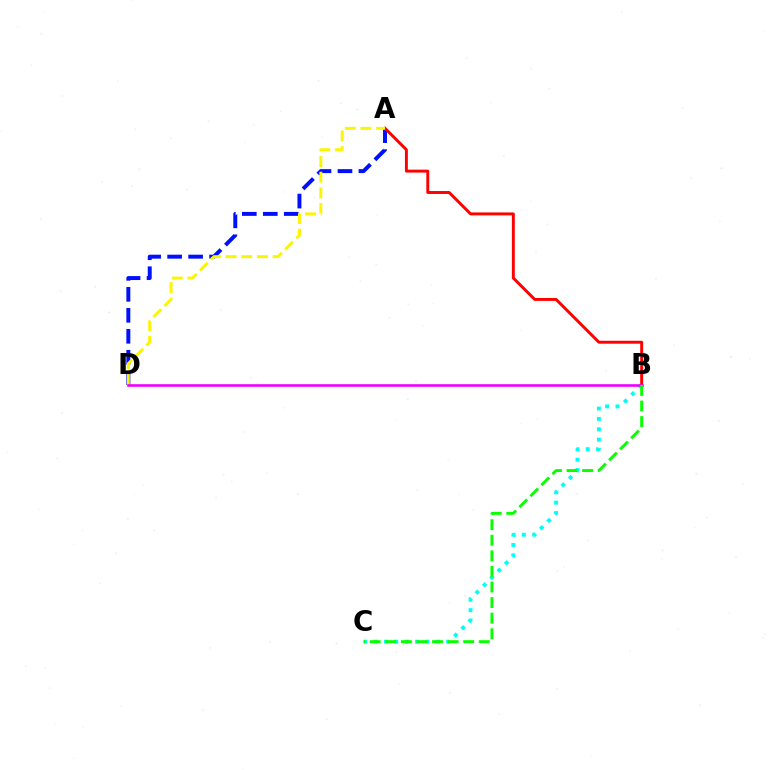{('A', 'D'): [{'color': '#0010ff', 'line_style': 'dashed', 'thickness': 2.85}, {'color': '#fcf500', 'line_style': 'dashed', 'thickness': 2.13}], ('B', 'C'): [{'color': '#00fff6', 'line_style': 'dotted', 'thickness': 2.82}, {'color': '#08ff00', 'line_style': 'dashed', 'thickness': 2.12}], ('A', 'B'): [{'color': '#ff0000', 'line_style': 'solid', 'thickness': 2.11}], ('B', 'D'): [{'color': '#ee00ff', 'line_style': 'solid', 'thickness': 1.89}]}